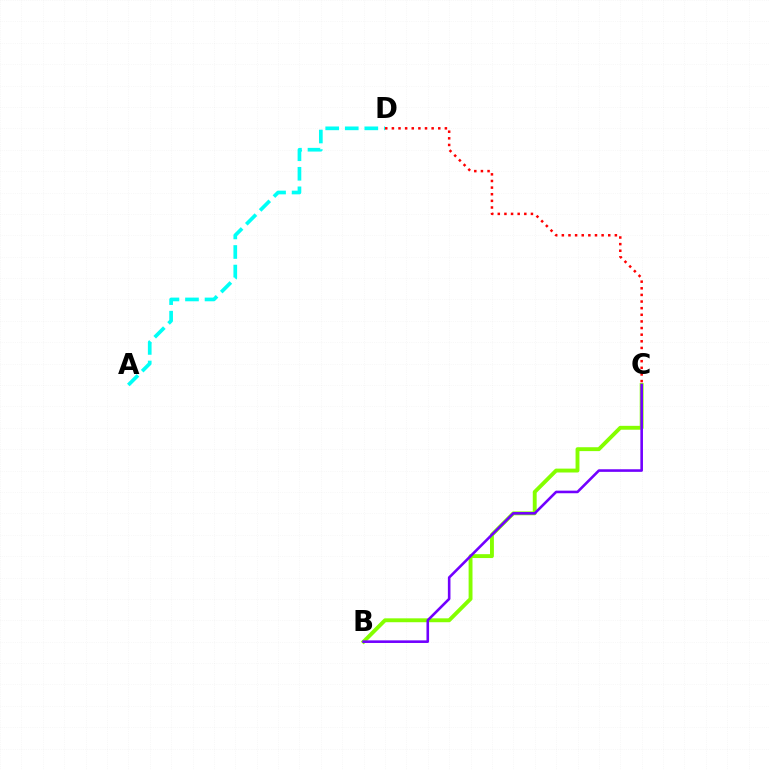{('B', 'C'): [{'color': '#84ff00', 'line_style': 'solid', 'thickness': 2.8}, {'color': '#7200ff', 'line_style': 'solid', 'thickness': 1.87}], ('C', 'D'): [{'color': '#ff0000', 'line_style': 'dotted', 'thickness': 1.8}], ('A', 'D'): [{'color': '#00fff6', 'line_style': 'dashed', 'thickness': 2.66}]}